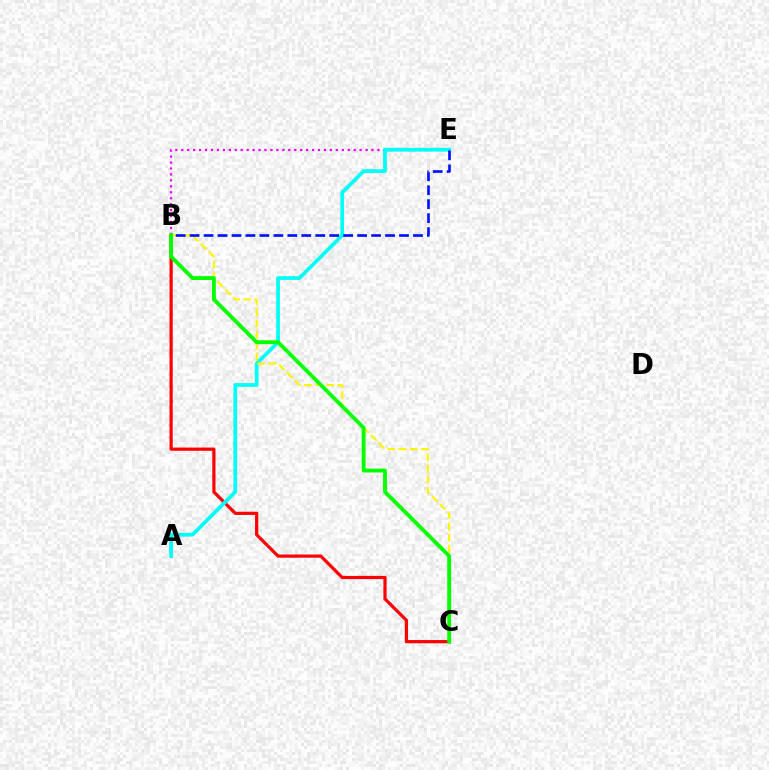{('B', 'E'): [{'color': '#ee00ff', 'line_style': 'dotted', 'thickness': 1.62}, {'color': '#0010ff', 'line_style': 'dashed', 'thickness': 1.9}], ('B', 'C'): [{'color': '#ff0000', 'line_style': 'solid', 'thickness': 2.31}, {'color': '#fcf500', 'line_style': 'dashed', 'thickness': 1.51}, {'color': '#08ff00', 'line_style': 'solid', 'thickness': 2.79}], ('A', 'E'): [{'color': '#00fff6', 'line_style': 'solid', 'thickness': 2.69}]}